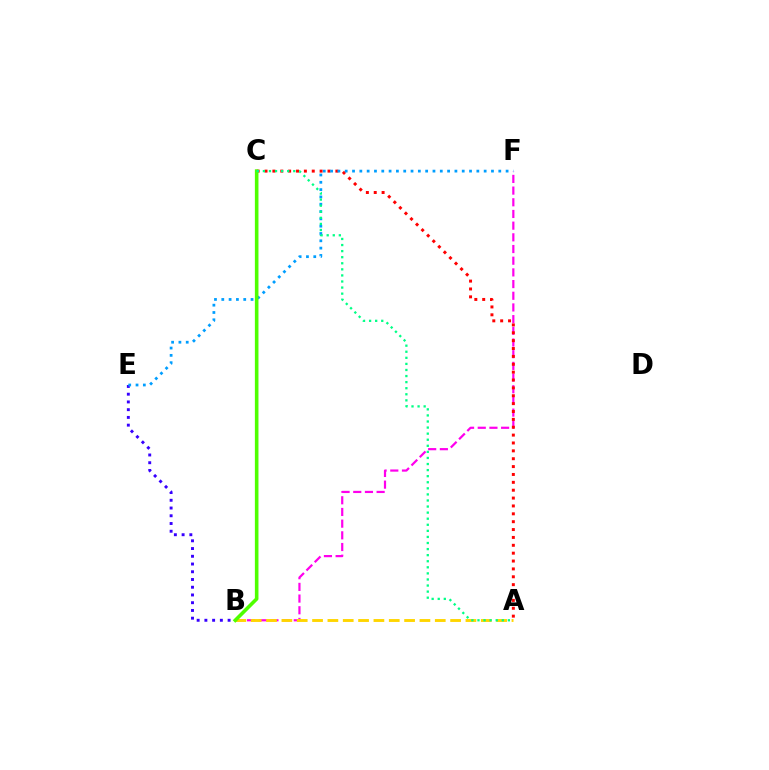{('B', 'F'): [{'color': '#ff00ed', 'line_style': 'dashed', 'thickness': 1.59}], ('A', 'B'): [{'color': '#ffd500', 'line_style': 'dashed', 'thickness': 2.08}], ('B', 'E'): [{'color': '#3700ff', 'line_style': 'dotted', 'thickness': 2.1}], ('A', 'C'): [{'color': '#ff0000', 'line_style': 'dotted', 'thickness': 2.14}, {'color': '#00ff86', 'line_style': 'dotted', 'thickness': 1.65}], ('E', 'F'): [{'color': '#009eff', 'line_style': 'dotted', 'thickness': 1.99}], ('B', 'C'): [{'color': '#4fff00', 'line_style': 'solid', 'thickness': 2.59}]}